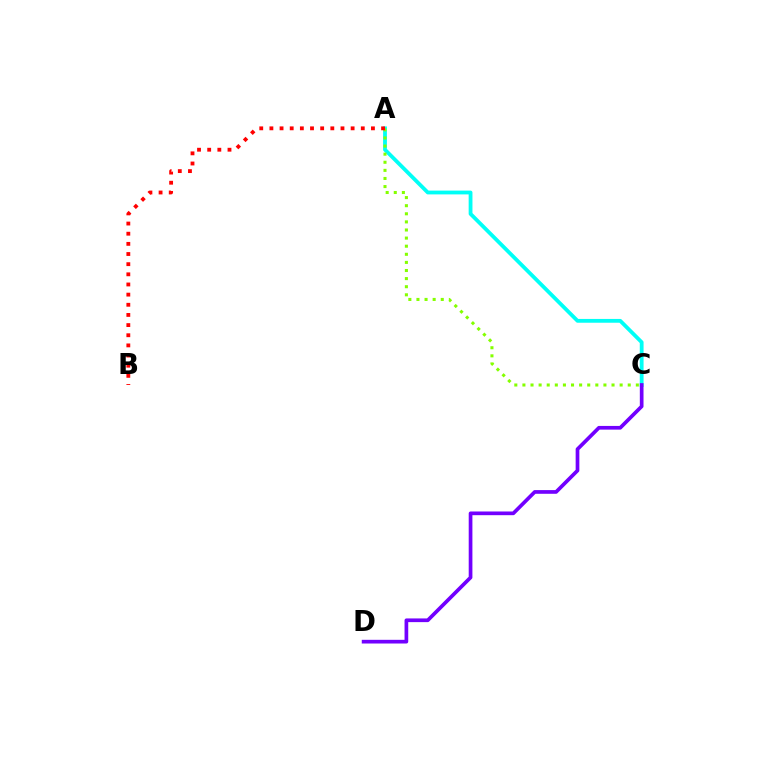{('A', 'C'): [{'color': '#00fff6', 'line_style': 'solid', 'thickness': 2.74}, {'color': '#84ff00', 'line_style': 'dotted', 'thickness': 2.2}], ('A', 'B'): [{'color': '#ff0000', 'line_style': 'dotted', 'thickness': 2.76}], ('C', 'D'): [{'color': '#7200ff', 'line_style': 'solid', 'thickness': 2.66}]}